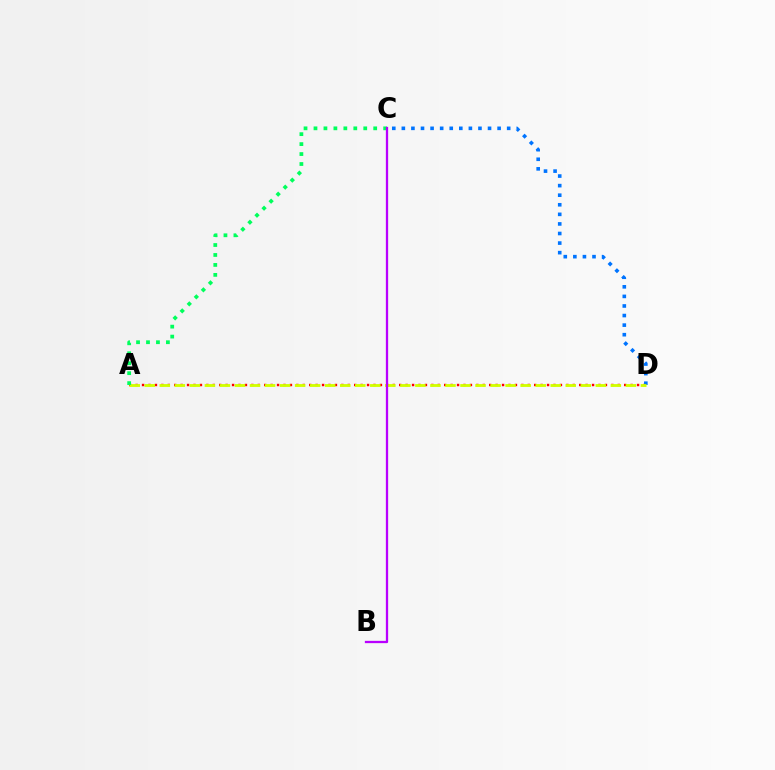{('A', 'D'): [{'color': '#ff0000', 'line_style': 'dotted', 'thickness': 1.75}, {'color': '#d1ff00', 'line_style': 'dashed', 'thickness': 2.04}], ('C', 'D'): [{'color': '#0074ff', 'line_style': 'dotted', 'thickness': 2.6}], ('A', 'C'): [{'color': '#00ff5c', 'line_style': 'dotted', 'thickness': 2.7}], ('B', 'C'): [{'color': '#b900ff', 'line_style': 'solid', 'thickness': 1.65}]}